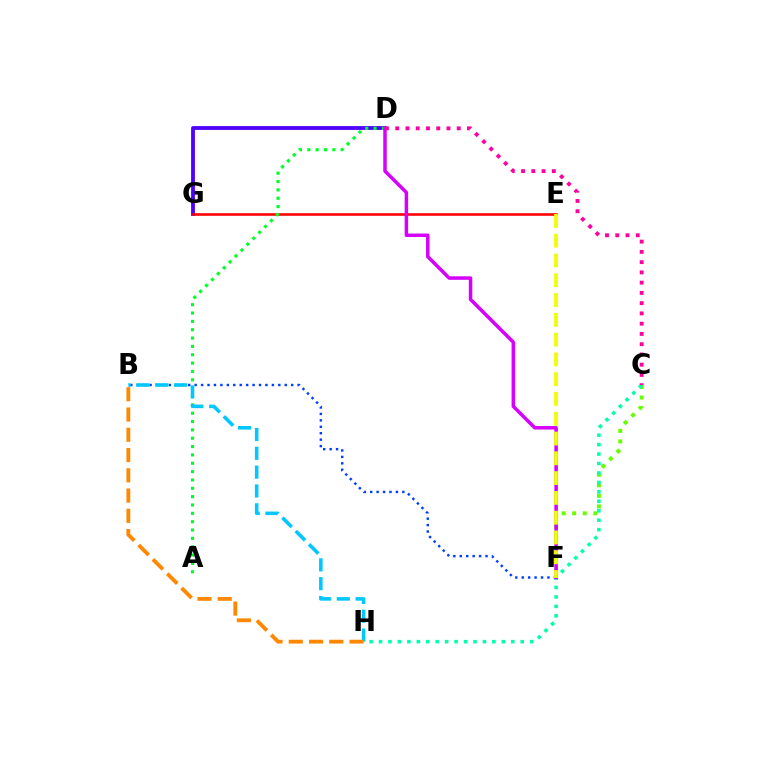{('D', 'G'): [{'color': '#4f00ff', 'line_style': 'solid', 'thickness': 2.75}], ('E', 'G'): [{'color': '#ff0000', 'line_style': 'solid', 'thickness': 1.87}], ('A', 'D'): [{'color': '#00ff27', 'line_style': 'dotted', 'thickness': 2.27}], ('C', 'F'): [{'color': '#66ff00', 'line_style': 'dotted', 'thickness': 2.87}], ('B', 'F'): [{'color': '#003fff', 'line_style': 'dotted', 'thickness': 1.75}], ('B', 'H'): [{'color': '#00c7ff', 'line_style': 'dashed', 'thickness': 2.56}, {'color': '#ff8800', 'line_style': 'dashed', 'thickness': 2.75}], ('C', 'H'): [{'color': '#00ffaf', 'line_style': 'dotted', 'thickness': 2.57}], ('D', 'F'): [{'color': '#d600ff', 'line_style': 'solid', 'thickness': 2.52}], ('C', 'D'): [{'color': '#ff00a0', 'line_style': 'dotted', 'thickness': 2.79}], ('E', 'F'): [{'color': '#eeff00', 'line_style': 'dashed', 'thickness': 2.69}]}